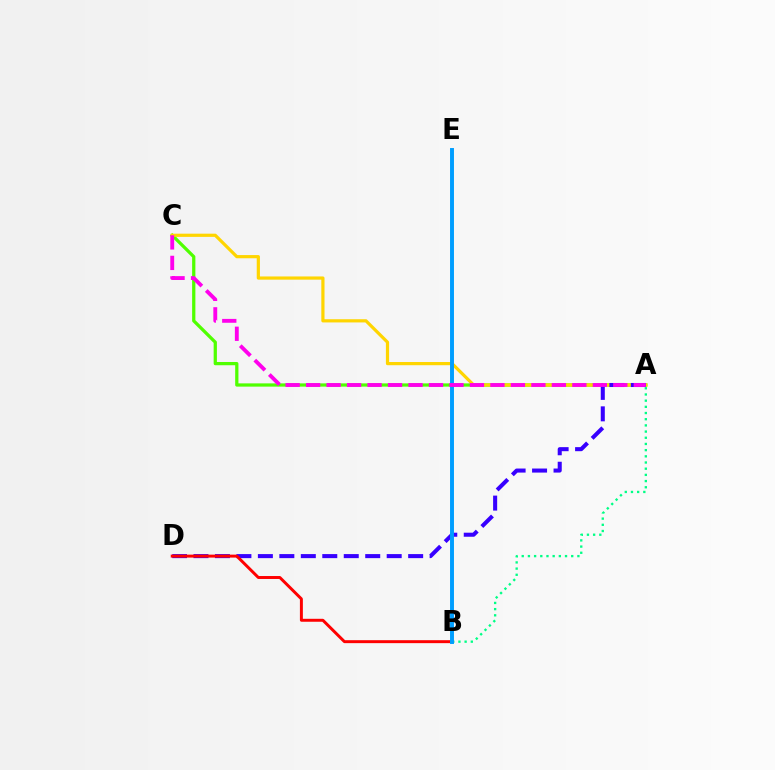{('A', 'C'): [{'color': '#4fff00', 'line_style': 'solid', 'thickness': 2.34}, {'color': '#ffd500', 'line_style': 'solid', 'thickness': 2.31}, {'color': '#ff00ed', 'line_style': 'dashed', 'thickness': 2.78}], ('A', 'B'): [{'color': '#00ff86', 'line_style': 'dotted', 'thickness': 1.68}], ('A', 'D'): [{'color': '#3700ff', 'line_style': 'dashed', 'thickness': 2.92}], ('B', 'D'): [{'color': '#ff0000', 'line_style': 'solid', 'thickness': 2.13}], ('B', 'E'): [{'color': '#009eff', 'line_style': 'solid', 'thickness': 2.83}]}